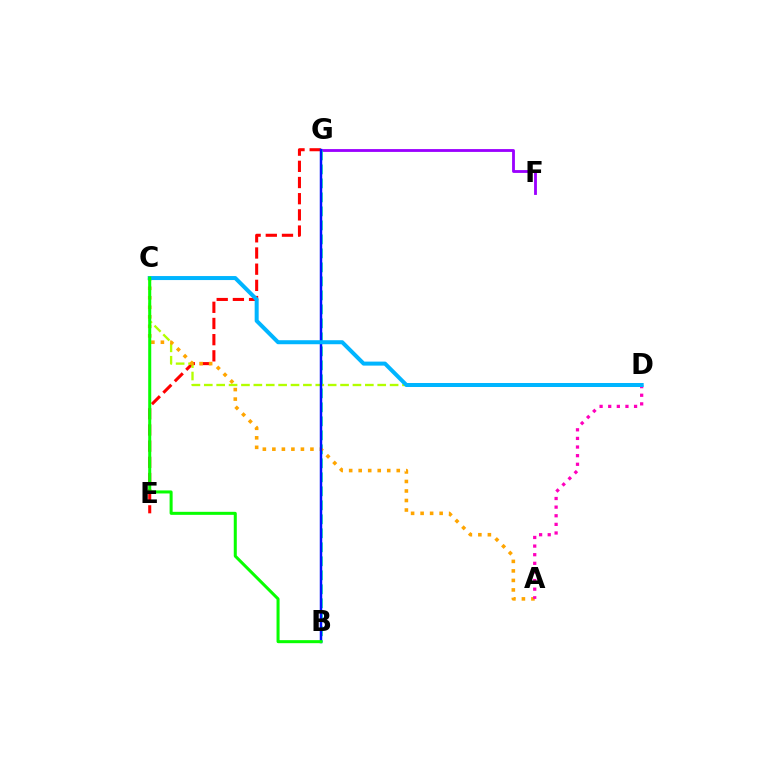{('F', 'G'): [{'color': '#9b00ff', 'line_style': 'solid', 'thickness': 2.04}], ('E', 'G'): [{'color': '#ff0000', 'line_style': 'dashed', 'thickness': 2.2}], ('C', 'D'): [{'color': '#b3ff00', 'line_style': 'dashed', 'thickness': 1.68}, {'color': '#00b5ff', 'line_style': 'solid', 'thickness': 2.89}], ('B', 'G'): [{'color': '#00ff9d', 'line_style': 'dashed', 'thickness': 1.9}, {'color': '#0010ff', 'line_style': 'solid', 'thickness': 1.79}], ('A', 'C'): [{'color': '#ffa500', 'line_style': 'dotted', 'thickness': 2.59}], ('A', 'D'): [{'color': '#ff00bd', 'line_style': 'dotted', 'thickness': 2.34}], ('B', 'C'): [{'color': '#08ff00', 'line_style': 'solid', 'thickness': 2.18}]}